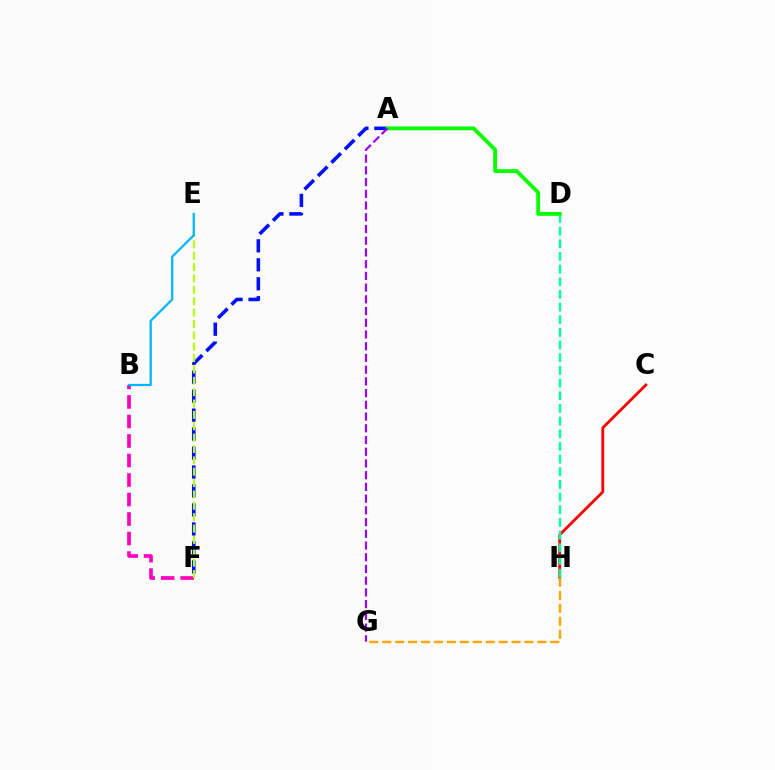{('B', 'F'): [{'color': '#ff00bd', 'line_style': 'dashed', 'thickness': 2.65}], ('C', 'H'): [{'color': '#ff0000', 'line_style': 'solid', 'thickness': 2.01}], ('D', 'H'): [{'color': '#00ff9d', 'line_style': 'dashed', 'thickness': 1.72}], ('A', 'F'): [{'color': '#0010ff', 'line_style': 'dashed', 'thickness': 2.58}], ('A', 'D'): [{'color': '#08ff00', 'line_style': 'solid', 'thickness': 2.76}], ('E', 'F'): [{'color': '#b3ff00', 'line_style': 'dashed', 'thickness': 1.54}], ('G', 'H'): [{'color': '#ffa500', 'line_style': 'dashed', 'thickness': 1.76}], ('A', 'G'): [{'color': '#9b00ff', 'line_style': 'dashed', 'thickness': 1.59}], ('B', 'E'): [{'color': '#00b5ff', 'line_style': 'solid', 'thickness': 1.61}]}